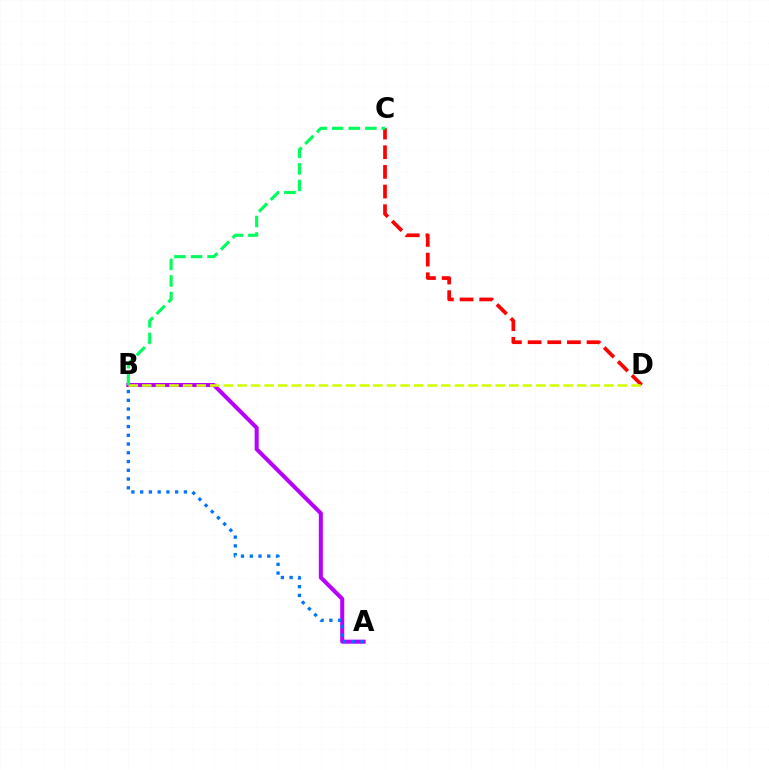{('A', 'B'): [{'color': '#b900ff', 'line_style': 'solid', 'thickness': 2.91}, {'color': '#0074ff', 'line_style': 'dotted', 'thickness': 2.38}], ('C', 'D'): [{'color': '#ff0000', 'line_style': 'dashed', 'thickness': 2.67}], ('B', 'D'): [{'color': '#d1ff00', 'line_style': 'dashed', 'thickness': 1.85}], ('B', 'C'): [{'color': '#00ff5c', 'line_style': 'dashed', 'thickness': 2.25}]}